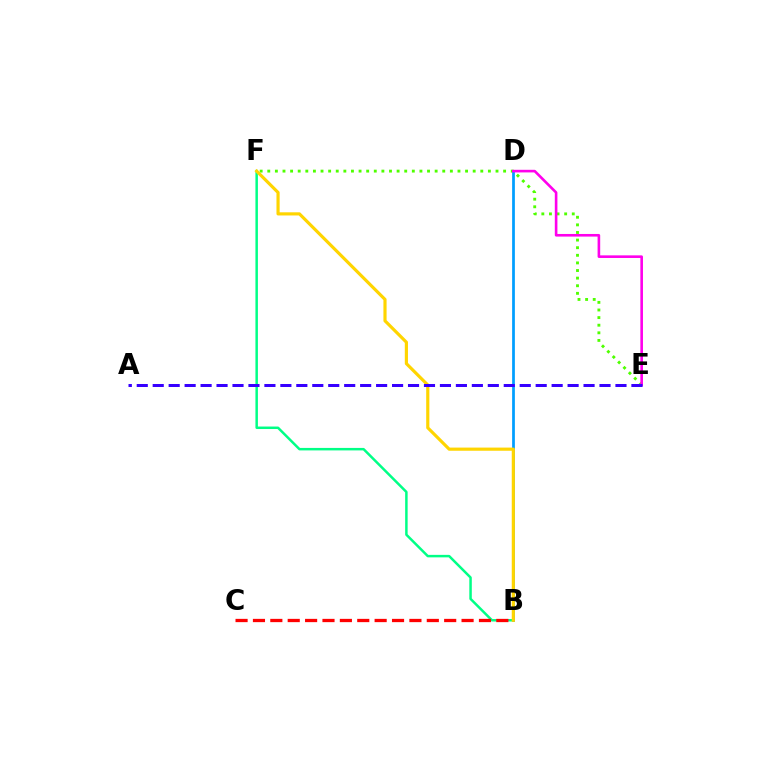{('E', 'F'): [{'color': '#4fff00', 'line_style': 'dotted', 'thickness': 2.07}], ('B', 'F'): [{'color': '#00ff86', 'line_style': 'solid', 'thickness': 1.79}, {'color': '#ffd500', 'line_style': 'solid', 'thickness': 2.28}], ('B', 'D'): [{'color': '#009eff', 'line_style': 'solid', 'thickness': 1.98}], ('D', 'E'): [{'color': '#ff00ed', 'line_style': 'solid', 'thickness': 1.88}], ('A', 'E'): [{'color': '#3700ff', 'line_style': 'dashed', 'thickness': 2.17}], ('B', 'C'): [{'color': '#ff0000', 'line_style': 'dashed', 'thickness': 2.36}]}